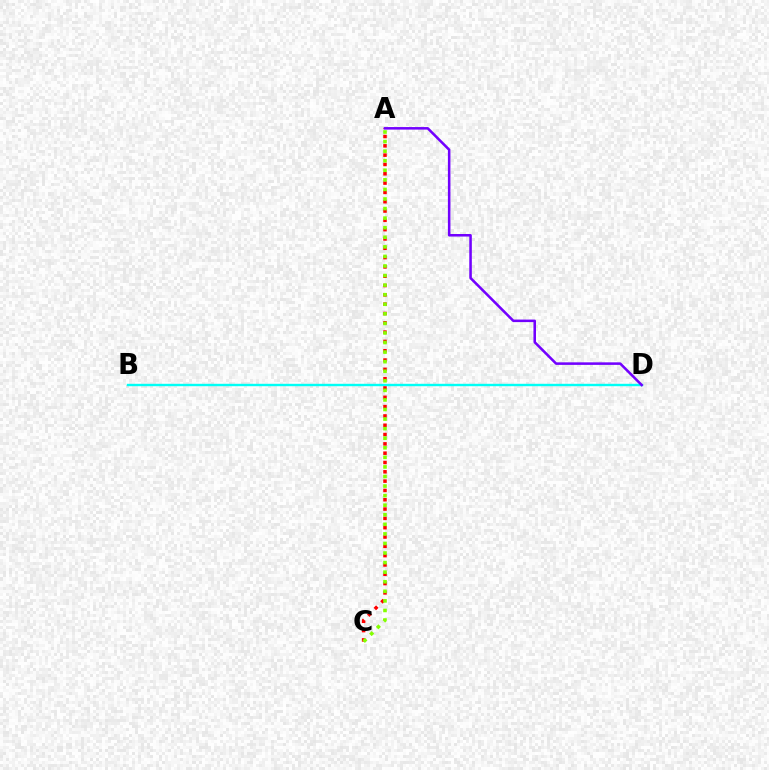{('B', 'D'): [{'color': '#00fff6', 'line_style': 'solid', 'thickness': 1.73}], ('A', 'C'): [{'color': '#ff0000', 'line_style': 'dotted', 'thickness': 2.53}, {'color': '#84ff00', 'line_style': 'dotted', 'thickness': 2.6}], ('A', 'D'): [{'color': '#7200ff', 'line_style': 'solid', 'thickness': 1.83}]}